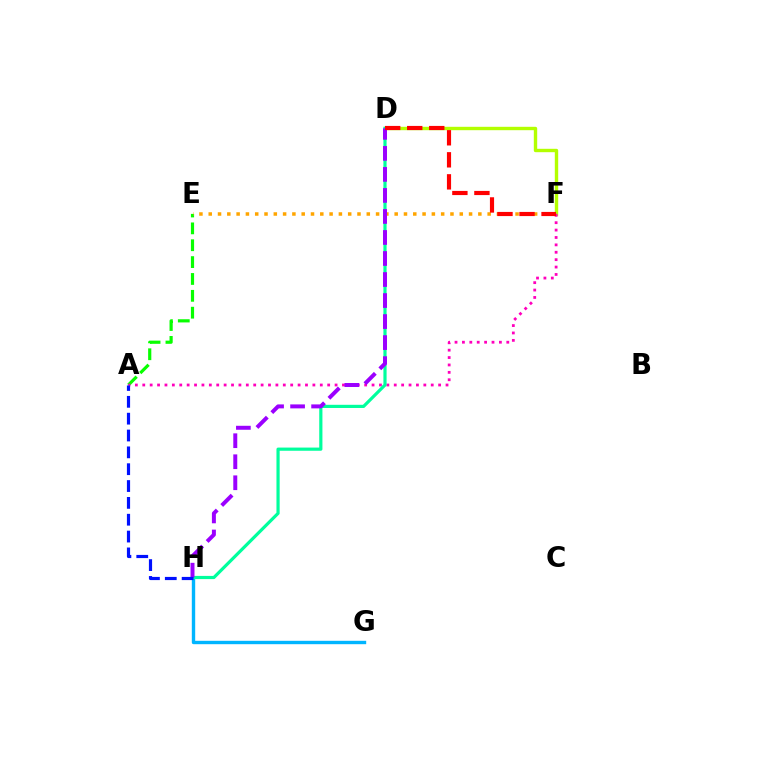{('A', 'E'): [{'color': '#08ff00', 'line_style': 'dashed', 'thickness': 2.29}], ('D', 'F'): [{'color': '#b3ff00', 'line_style': 'solid', 'thickness': 2.44}, {'color': '#ff0000', 'line_style': 'dashed', 'thickness': 2.99}], ('G', 'H'): [{'color': '#00b5ff', 'line_style': 'solid', 'thickness': 2.43}], ('A', 'F'): [{'color': '#ff00bd', 'line_style': 'dotted', 'thickness': 2.01}], ('D', 'H'): [{'color': '#00ff9d', 'line_style': 'solid', 'thickness': 2.29}, {'color': '#9b00ff', 'line_style': 'dashed', 'thickness': 2.86}], ('E', 'F'): [{'color': '#ffa500', 'line_style': 'dotted', 'thickness': 2.53}], ('A', 'H'): [{'color': '#0010ff', 'line_style': 'dashed', 'thickness': 2.29}]}